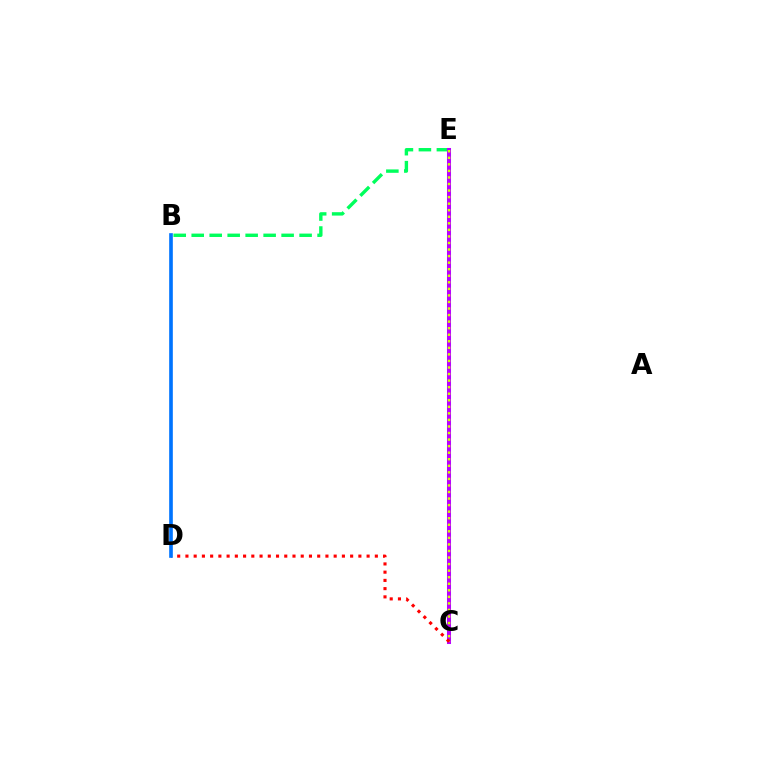{('B', 'E'): [{'color': '#00ff5c', 'line_style': 'dashed', 'thickness': 2.44}], ('C', 'E'): [{'color': '#b900ff', 'line_style': 'solid', 'thickness': 2.9}, {'color': '#d1ff00', 'line_style': 'dotted', 'thickness': 1.78}], ('C', 'D'): [{'color': '#ff0000', 'line_style': 'dotted', 'thickness': 2.24}], ('B', 'D'): [{'color': '#0074ff', 'line_style': 'solid', 'thickness': 2.63}]}